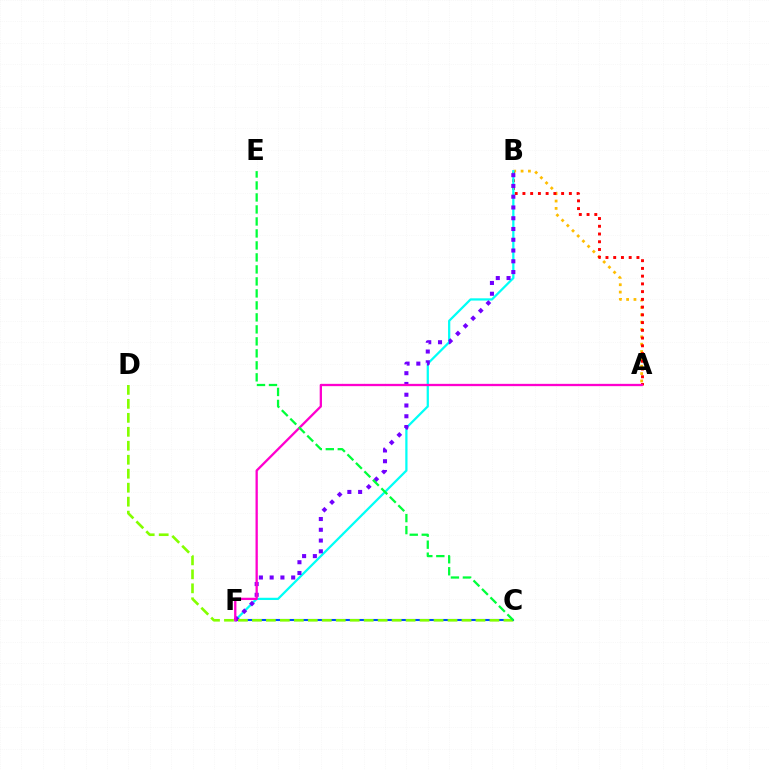{('C', 'F'): [{'color': '#004bff', 'line_style': 'solid', 'thickness': 1.5}], ('A', 'B'): [{'color': '#ffbd00', 'line_style': 'dotted', 'thickness': 2.0}, {'color': '#ff0000', 'line_style': 'dotted', 'thickness': 2.1}], ('B', 'F'): [{'color': '#00fff6', 'line_style': 'solid', 'thickness': 1.62}, {'color': '#7200ff', 'line_style': 'dotted', 'thickness': 2.93}], ('C', 'D'): [{'color': '#84ff00', 'line_style': 'dashed', 'thickness': 1.9}], ('A', 'F'): [{'color': '#ff00cf', 'line_style': 'solid', 'thickness': 1.66}], ('C', 'E'): [{'color': '#00ff39', 'line_style': 'dashed', 'thickness': 1.63}]}